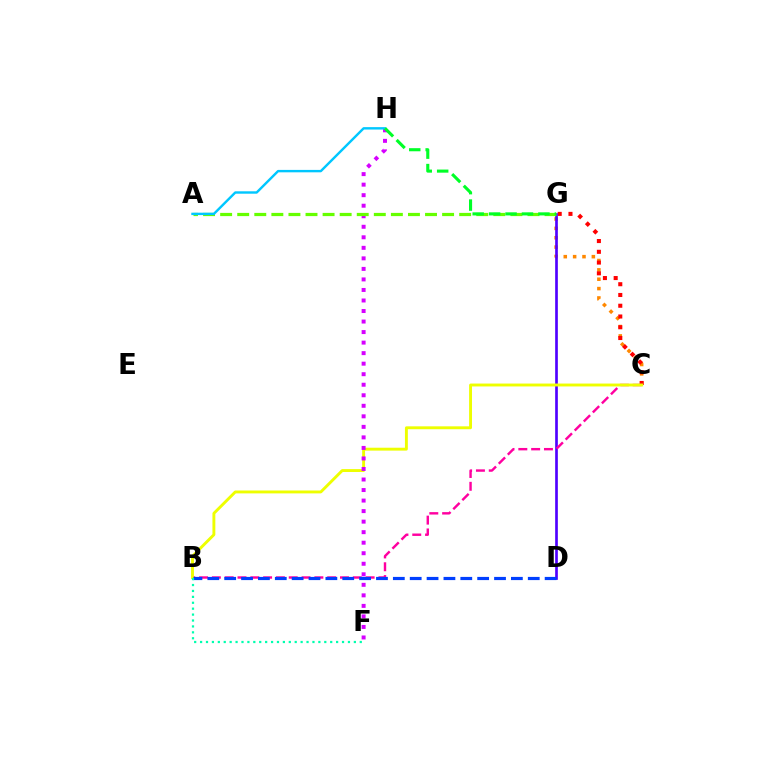{('C', 'G'): [{'color': '#ff8800', 'line_style': 'dotted', 'thickness': 2.54}, {'color': '#ff0000', 'line_style': 'dotted', 'thickness': 2.92}], ('D', 'G'): [{'color': '#4f00ff', 'line_style': 'solid', 'thickness': 1.93}], ('B', 'C'): [{'color': '#ff00a0', 'line_style': 'dashed', 'thickness': 1.74}, {'color': '#eeff00', 'line_style': 'solid', 'thickness': 2.09}], ('F', 'H'): [{'color': '#d600ff', 'line_style': 'dotted', 'thickness': 2.86}], ('A', 'G'): [{'color': '#66ff00', 'line_style': 'dashed', 'thickness': 2.32}], ('A', 'H'): [{'color': '#00c7ff', 'line_style': 'solid', 'thickness': 1.74}], ('B', 'D'): [{'color': '#003fff', 'line_style': 'dashed', 'thickness': 2.29}], ('B', 'F'): [{'color': '#00ffaf', 'line_style': 'dotted', 'thickness': 1.61}], ('G', 'H'): [{'color': '#00ff27', 'line_style': 'dashed', 'thickness': 2.23}]}